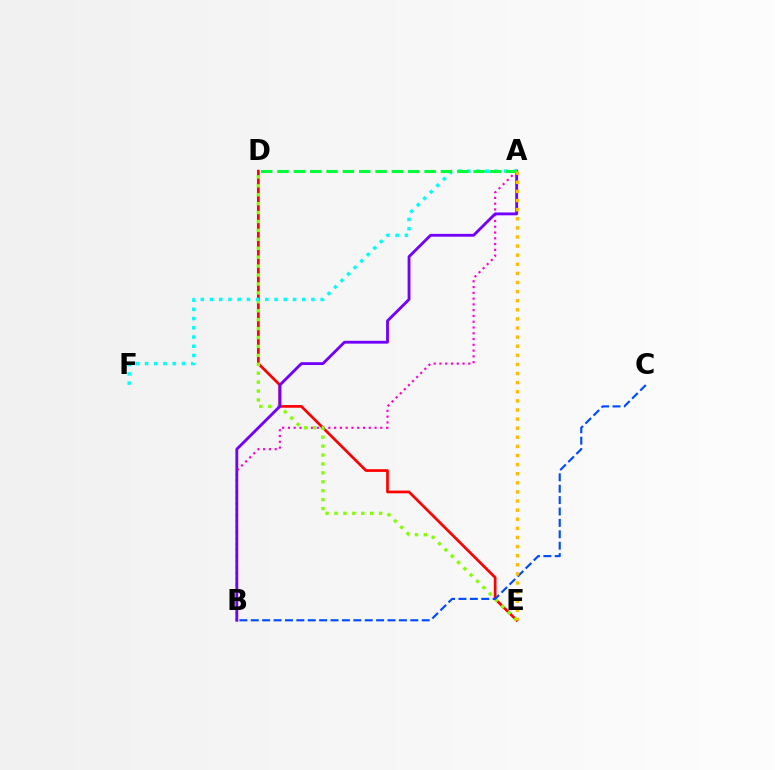{('A', 'B'): [{'color': '#ff00cf', 'line_style': 'dotted', 'thickness': 1.57}, {'color': '#7200ff', 'line_style': 'solid', 'thickness': 2.05}], ('D', 'E'): [{'color': '#ff0000', 'line_style': 'solid', 'thickness': 1.95}, {'color': '#84ff00', 'line_style': 'dotted', 'thickness': 2.42}], ('B', 'C'): [{'color': '#004bff', 'line_style': 'dashed', 'thickness': 1.55}], ('A', 'F'): [{'color': '#00fff6', 'line_style': 'dotted', 'thickness': 2.51}], ('A', 'D'): [{'color': '#00ff39', 'line_style': 'dashed', 'thickness': 2.22}], ('A', 'E'): [{'color': '#ffbd00', 'line_style': 'dotted', 'thickness': 2.47}]}